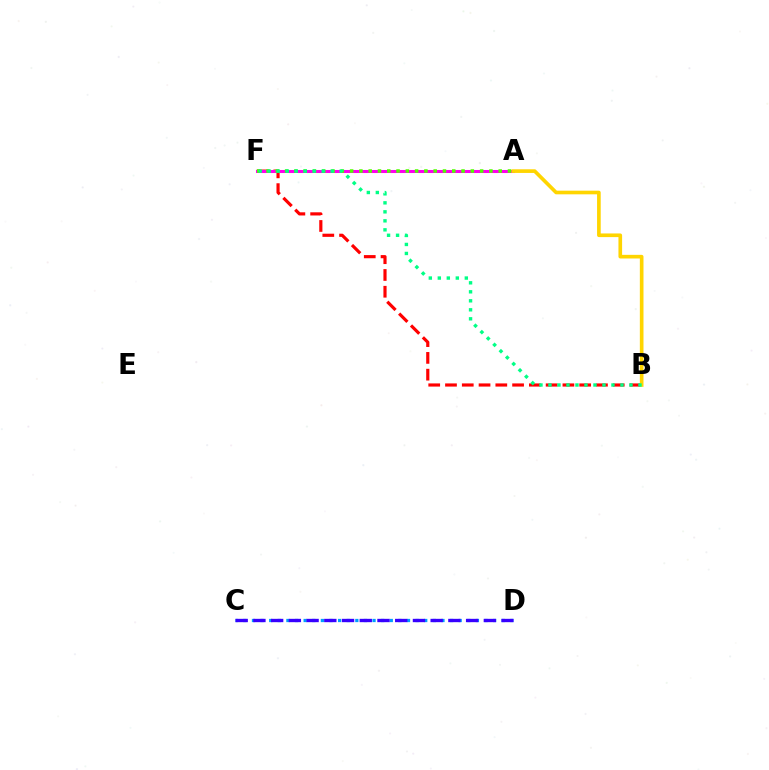{('B', 'F'): [{'color': '#ff0000', 'line_style': 'dashed', 'thickness': 2.28}, {'color': '#00ff86', 'line_style': 'dotted', 'thickness': 2.45}], ('A', 'F'): [{'color': '#ff00ed', 'line_style': 'solid', 'thickness': 2.19}, {'color': '#4fff00', 'line_style': 'dotted', 'thickness': 2.52}], ('A', 'B'): [{'color': '#ffd500', 'line_style': 'solid', 'thickness': 2.63}], ('C', 'D'): [{'color': '#009eff', 'line_style': 'dotted', 'thickness': 2.34}, {'color': '#3700ff', 'line_style': 'dashed', 'thickness': 2.41}]}